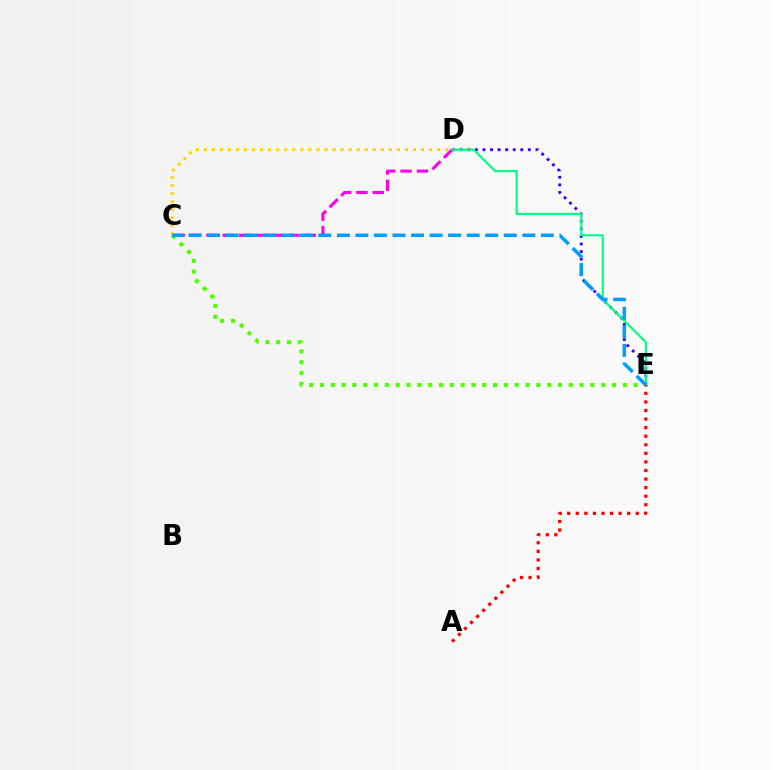{('C', 'D'): [{'color': '#ff00ed', 'line_style': 'dashed', 'thickness': 2.23}, {'color': '#ffd500', 'line_style': 'dotted', 'thickness': 2.19}], ('D', 'E'): [{'color': '#3700ff', 'line_style': 'dotted', 'thickness': 2.06}, {'color': '#00ff86', 'line_style': 'solid', 'thickness': 1.56}], ('C', 'E'): [{'color': '#4fff00', 'line_style': 'dotted', 'thickness': 2.94}, {'color': '#009eff', 'line_style': 'dashed', 'thickness': 2.52}], ('A', 'E'): [{'color': '#ff0000', 'line_style': 'dotted', 'thickness': 2.33}]}